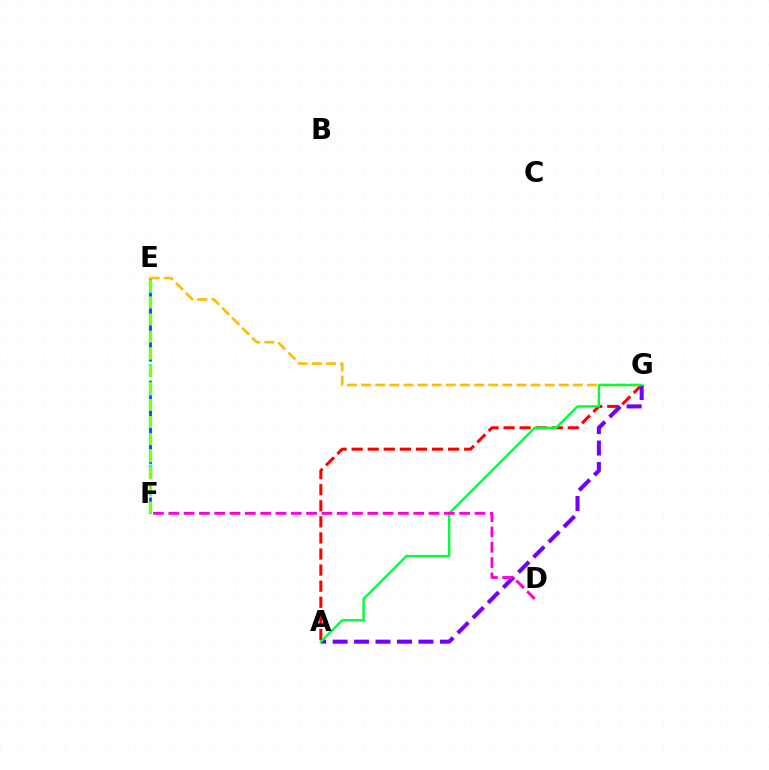{('A', 'G'): [{'color': '#ff0000', 'line_style': 'dashed', 'thickness': 2.18}, {'color': '#7200ff', 'line_style': 'dashed', 'thickness': 2.91}, {'color': '#00ff39', 'line_style': 'solid', 'thickness': 1.72}], ('E', 'F'): [{'color': '#00fff6', 'line_style': 'dotted', 'thickness': 2.48}, {'color': '#004bff', 'line_style': 'dashed', 'thickness': 1.98}, {'color': '#84ff00', 'line_style': 'dashed', 'thickness': 2.32}], ('E', 'G'): [{'color': '#ffbd00', 'line_style': 'dashed', 'thickness': 1.92}], ('D', 'F'): [{'color': '#ff00cf', 'line_style': 'dashed', 'thickness': 2.08}]}